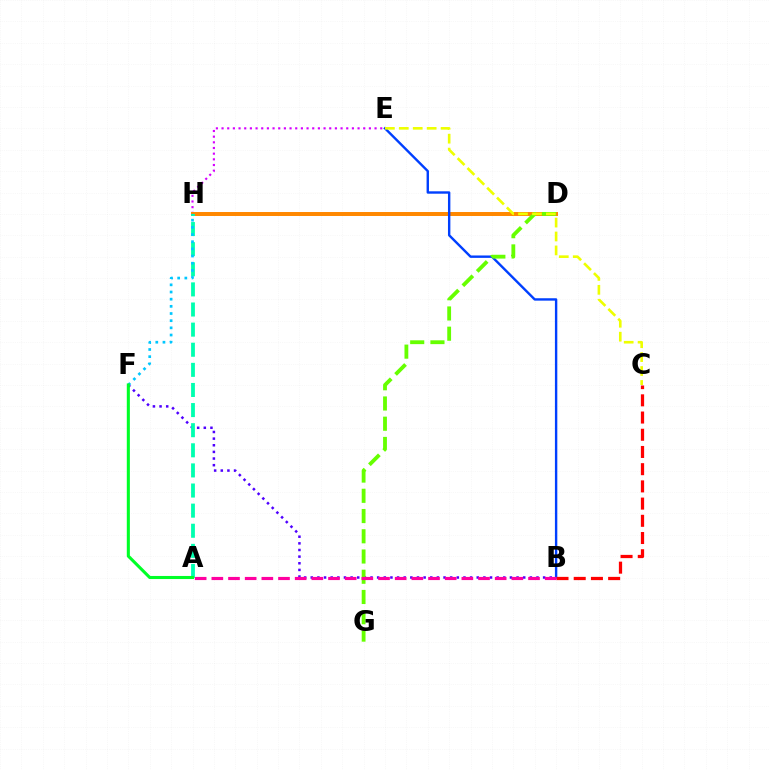{('E', 'H'): [{'color': '#d600ff', 'line_style': 'dotted', 'thickness': 1.54}], ('D', 'H'): [{'color': '#ff8800', 'line_style': 'solid', 'thickness': 2.85}], ('B', 'E'): [{'color': '#003fff', 'line_style': 'solid', 'thickness': 1.73}], ('B', 'F'): [{'color': '#4f00ff', 'line_style': 'dotted', 'thickness': 1.8}], ('D', 'G'): [{'color': '#66ff00', 'line_style': 'dashed', 'thickness': 2.75}], ('B', 'C'): [{'color': '#ff0000', 'line_style': 'dashed', 'thickness': 2.34}], ('A', 'H'): [{'color': '#00ffaf', 'line_style': 'dashed', 'thickness': 2.73}], ('C', 'E'): [{'color': '#eeff00', 'line_style': 'dashed', 'thickness': 1.89}], ('F', 'H'): [{'color': '#00c7ff', 'line_style': 'dotted', 'thickness': 1.95}], ('A', 'F'): [{'color': '#00ff27', 'line_style': 'solid', 'thickness': 2.21}], ('A', 'B'): [{'color': '#ff00a0', 'line_style': 'dashed', 'thickness': 2.26}]}